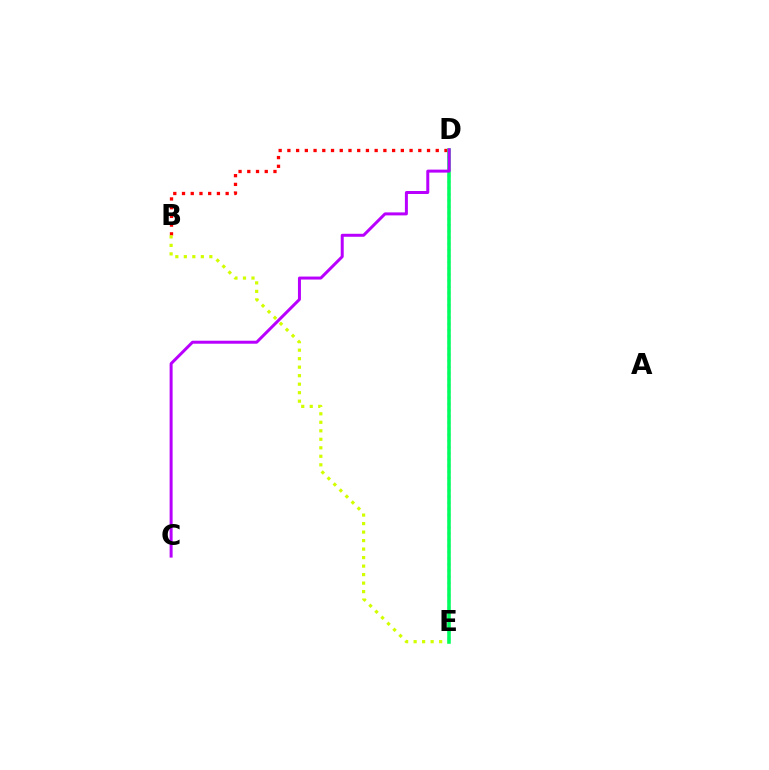{('D', 'E'): [{'color': '#0074ff', 'line_style': 'dotted', 'thickness': 1.68}, {'color': '#00ff5c', 'line_style': 'solid', 'thickness': 2.55}], ('B', 'D'): [{'color': '#ff0000', 'line_style': 'dotted', 'thickness': 2.37}], ('B', 'E'): [{'color': '#d1ff00', 'line_style': 'dotted', 'thickness': 2.31}], ('C', 'D'): [{'color': '#b900ff', 'line_style': 'solid', 'thickness': 2.15}]}